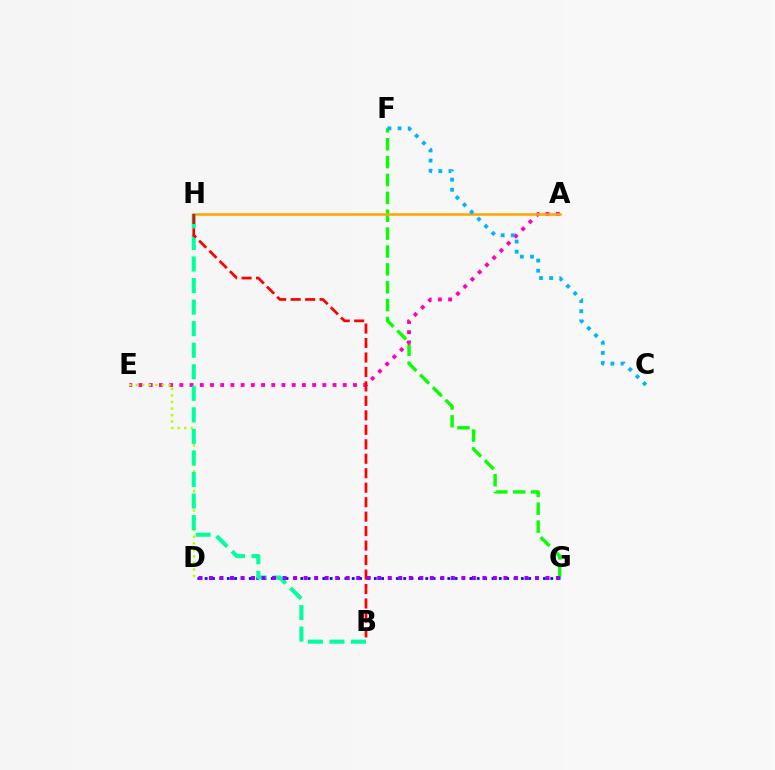{('F', 'G'): [{'color': '#08ff00', 'line_style': 'dashed', 'thickness': 2.43}], ('A', 'E'): [{'color': '#ff00bd', 'line_style': 'dotted', 'thickness': 2.77}], ('D', 'E'): [{'color': '#b3ff00', 'line_style': 'dotted', 'thickness': 1.77}], ('D', 'G'): [{'color': '#0010ff', 'line_style': 'dotted', 'thickness': 2.0}, {'color': '#9b00ff', 'line_style': 'dotted', 'thickness': 2.86}], ('A', 'H'): [{'color': '#ffa500', 'line_style': 'solid', 'thickness': 1.82}], ('B', 'H'): [{'color': '#00ff9d', 'line_style': 'dashed', 'thickness': 2.93}, {'color': '#ff0000', 'line_style': 'dashed', 'thickness': 1.97}], ('C', 'F'): [{'color': '#00b5ff', 'line_style': 'dotted', 'thickness': 2.75}]}